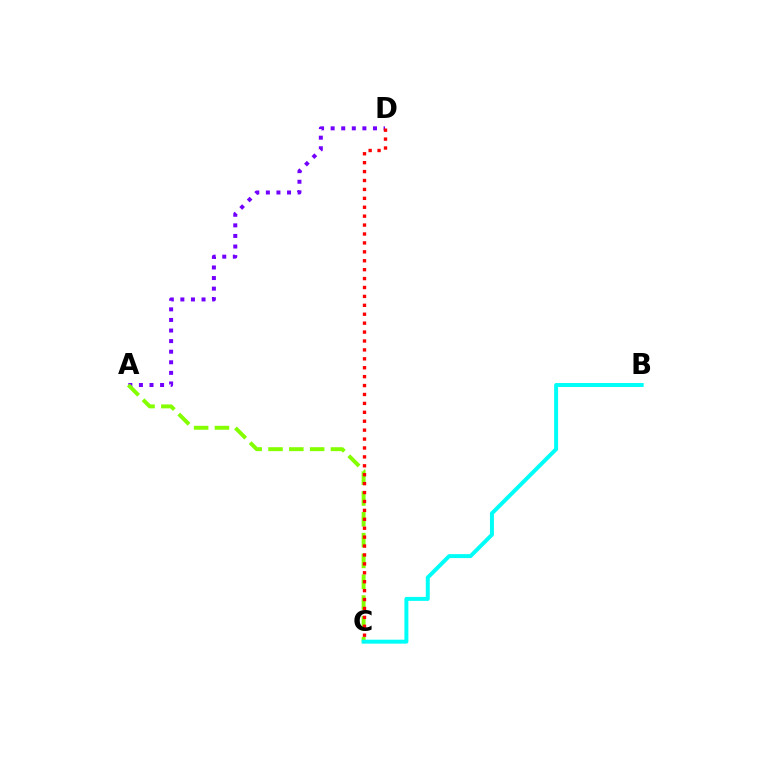{('A', 'D'): [{'color': '#7200ff', 'line_style': 'dotted', 'thickness': 2.88}], ('A', 'C'): [{'color': '#84ff00', 'line_style': 'dashed', 'thickness': 2.83}], ('B', 'C'): [{'color': '#00fff6', 'line_style': 'solid', 'thickness': 2.85}], ('C', 'D'): [{'color': '#ff0000', 'line_style': 'dotted', 'thickness': 2.42}]}